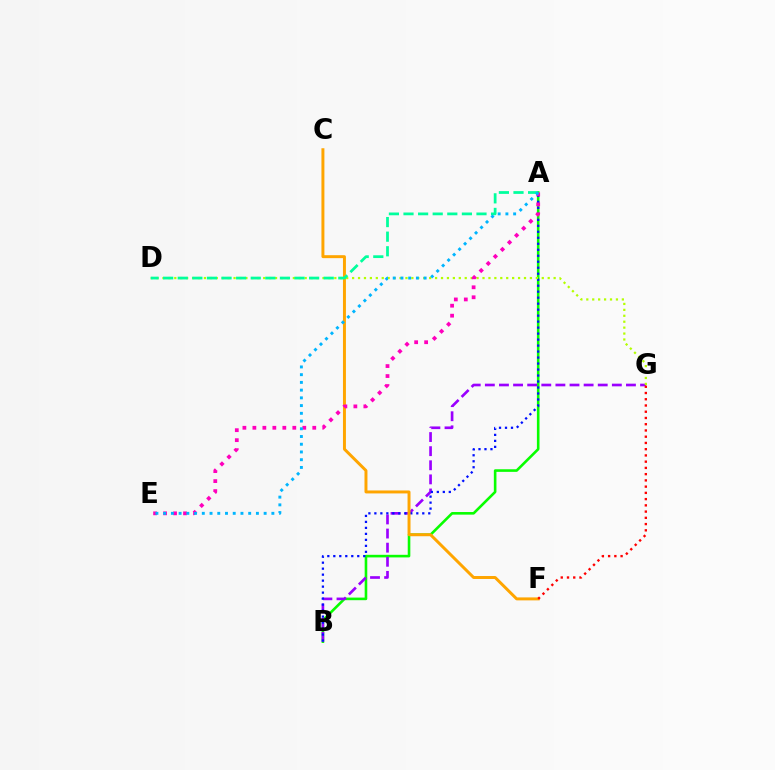{('A', 'B'): [{'color': '#08ff00', 'line_style': 'solid', 'thickness': 1.87}, {'color': '#0010ff', 'line_style': 'dotted', 'thickness': 1.63}], ('B', 'G'): [{'color': '#9b00ff', 'line_style': 'dashed', 'thickness': 1.92}], ('C', 'F'): [{'color': '#ffa500', 'line_style': 'solid', 'thickness': 2.13}], ('D', 'G'): [{'color': '#b3ff00', 'line_style': 'dotted', 'thickness': 1.61}], ('A', 'E'): [{'color': '#ff00bd', 'line_style': 'dotted', 'thickness': 2.71}, {'color': '#00b5ff', 'line_style': 'dotted', 'thickness': 2.1}], ('F', 'G'): [{'color': '#ff0000', 'line_style': 'dotted', 'thickness': 1.7}], ('A', 'D'): [{'color': '#00ff9d', 'line_style': 'dashed', 'thickness': 1.98}]}